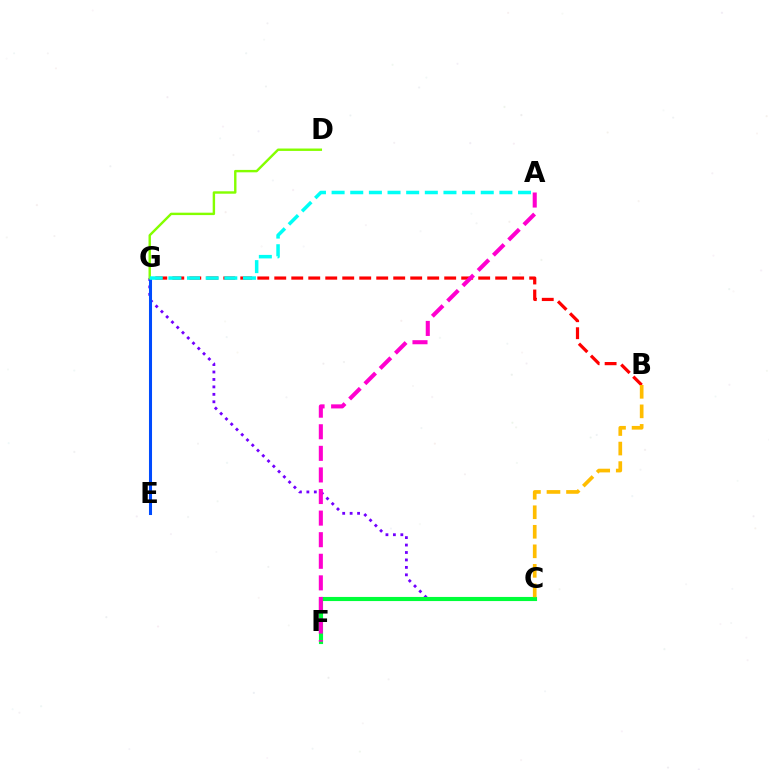{('C', 'G'): [{'color': '#7200ff', 'line_style': 'dotted', 'thickness': 2.02}], ('B', 'G'): [{'color': '#ff0000', 'line_style': 'dashed', 'thickness': 2.31}], ('E', 'G'): [{'color': '#004bff', 'line_style': 'solid', 'thickness': 2.2}], ('D', 'G'): [{'color': '#84ff00', 'line_style': 'solid', 'thickness': 1.74}], ('C', 'F'): [{'color': '#00ff39', 'line_style': 'solid', 'thickness': 2.96}], ('B', 'C'): [{'color': '#ffbd00', 'line_style': 'dashed', 'thickness': 2.65}], ('A', 'F'): [{'color': '#ff00cf', 'line_style': 'dashed', 'thickness': 2.93}], ('A', 'G'): [{'color': '#00fff6', 'line_style': 'dashed', 'thickness': 2.53}]}